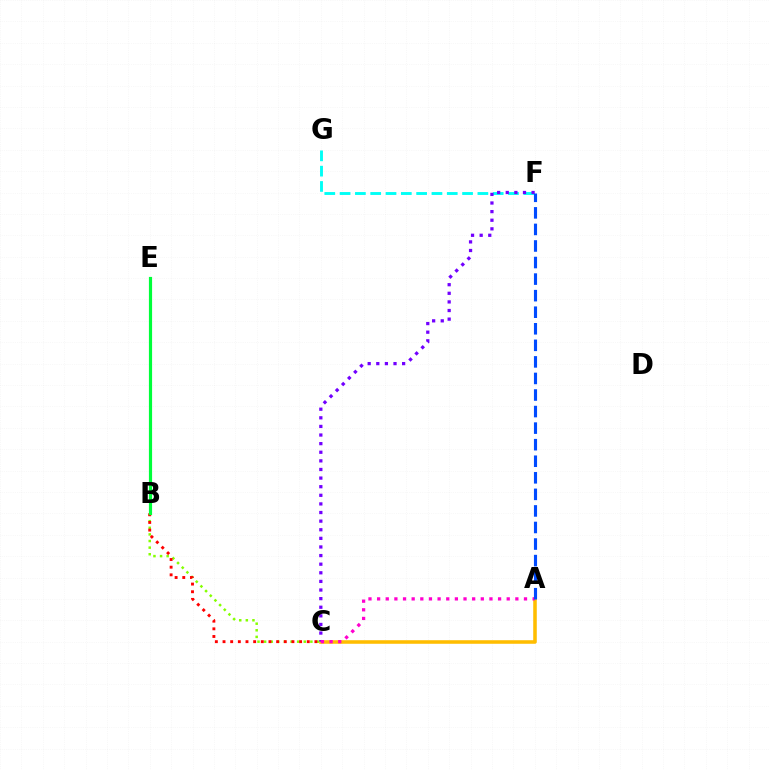{('F', 'G'): [{'color': '#00fff6', 'line_style': 'dashed', 'thickness': 2.08}], ('A', 'C'): [{'color': '#ffbd00', 'line_style': 'solid', 'thickness': 2.56}, {'color': '#ff00cf', 'line_style': 'dotted', 'thickness': 2.35}], ('B', 'C'): [{'color': '#84ff00', 'line_style': 'dotted', 'thickness': 1.8}, {'color': '#ff0000', 'line_style': 'dotted', 'thickness': 2.08}], ('B', 'E'): [{'color': '#00ff39', 'line_style': 'solid', 'thickness': 2.29}], ('C', 'F'): [{'color': '#7200ff', 'line_style': 'dotted', 'thickness': 2.34}], ('A', 'F'): [{'color': '#004bff', 'line_style': 'dashed', 'thickness': 2.25}]}